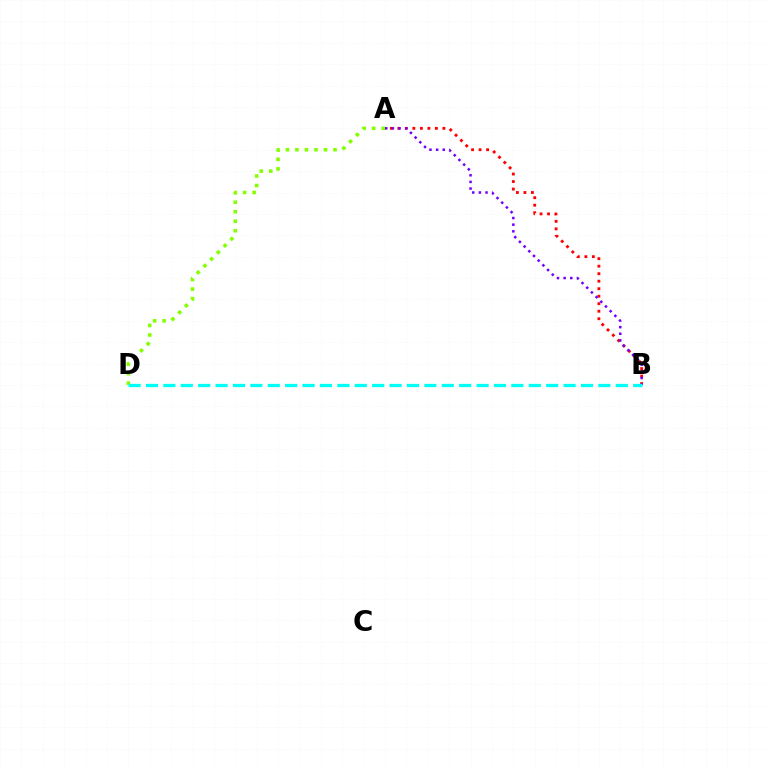{('A', 'D'): [{'color': '#84ff00', 'line_style': 'dotted', 'thickness': 2.58}], ('A', 'B'): [{'color': '#ff0000', 'line_style': 'dotted', 'thickness': 2.04}, {'color': '#7200ff', 'line_style': 'dotted', 'thickness': 1.8}], ('B', 'D'): [{'color': '#00fff6', 'line_style': 'dashed', 'thickness': 2.36}]}